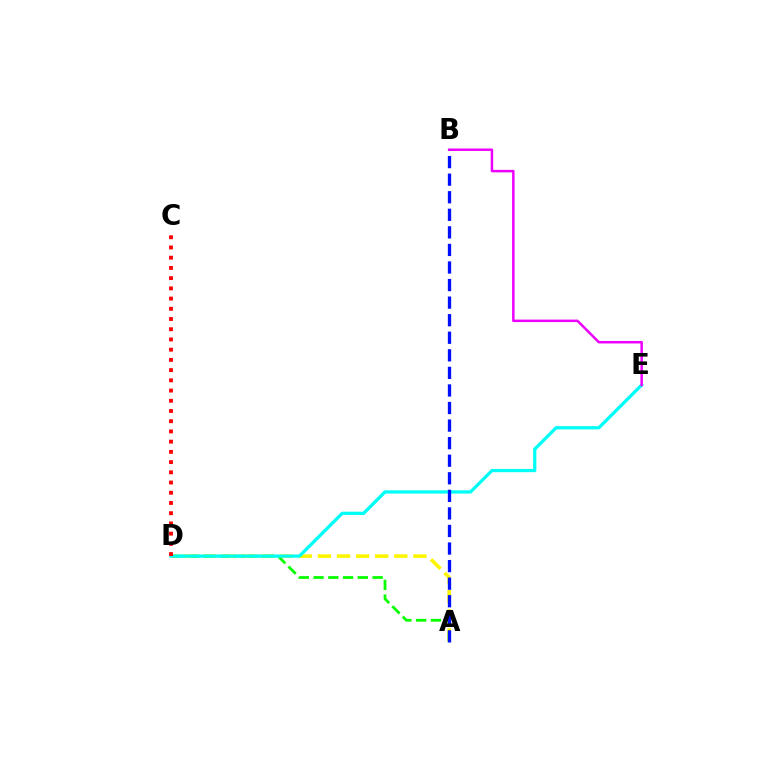{('A', 'D'): [{'color': '#fcf500', 'line_style': 'dashed', 'thickness': 2.6}, {'color': '#08ff00', 'line_style': 'dashed', 'thickness': 2.0}], ('D', 'E'): [{'color': '#00fff6', 'line_style': 'solid', 'thickness': 2.34}], ('B', 'E'): [{'color': '#ee00ff', 'line_style': 'solid', 'thickness': 1.79}], ('C', 'D'): [{'color': '#ff0000', 'line_style': 'dotted', 'thickness': 2.78}], ('A', 'B'): [{'color': '#0010ff', 'line_style': 'dashed', 'thickness': 2.39}]}